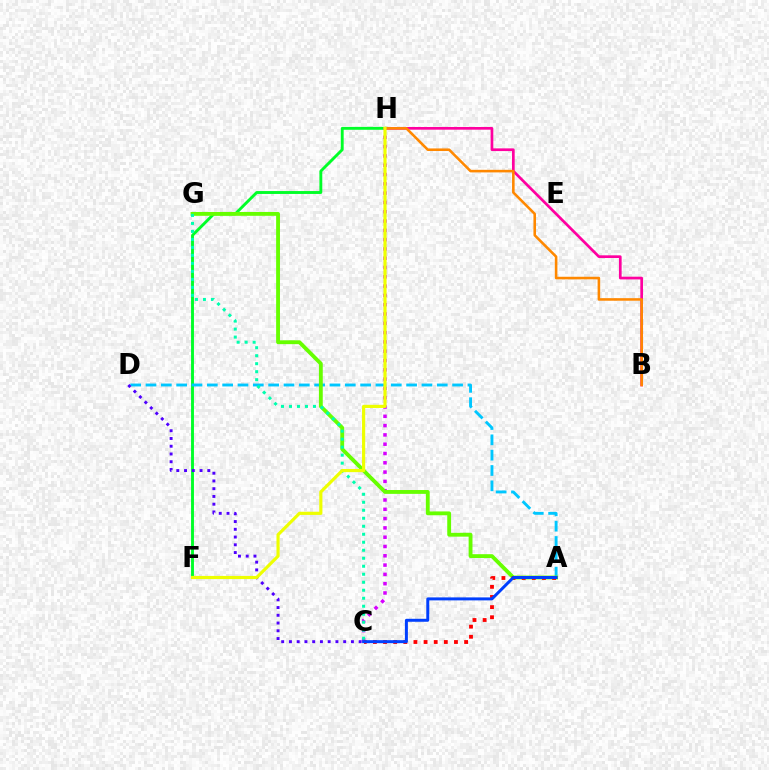{('F', 'H'): [{'color': '#00ff27', 'line_style': 'solid', 'thickness': 2.08}, {'color': '#eeff00', 'line_style': 'solid', 'thickness': 2.27}], ('C', 'H'): [{'color': '#d600ff', 'line_style': 'dotted', 'thickness': 2.53}], ('A', 'D'): [{'color': '#00c7ff', 'line_style': 'dashed', 'thickness': 2.08}], ('A', 'G'): [{'color': '#66ff00', 'line_style': 'solid', 'thickness': 2.77}], ('A', 'C'): [{'color': '#ff0000', 'line_style': 'dotted', 'thickness': 2.75}, {'color': '#003fff', 'line_style': 'solid', 'thickness': 2.14}], ('B', 'H'): [{'color': '#ff00a0', 'line_style': 'solid', 'thickness': 1.95}, {'color': '#ff8800', 'line_style': 'solid', 'thickness': 1.86}], ('C', 'D'): [{'color': '#4f00ff', 'line_style': 'dotted', 'thickness': 2.11}], ('C', 'G'): [{'color': '#00ffaf', 'line_style': 'dotted', 'thickness': 2.17}]}